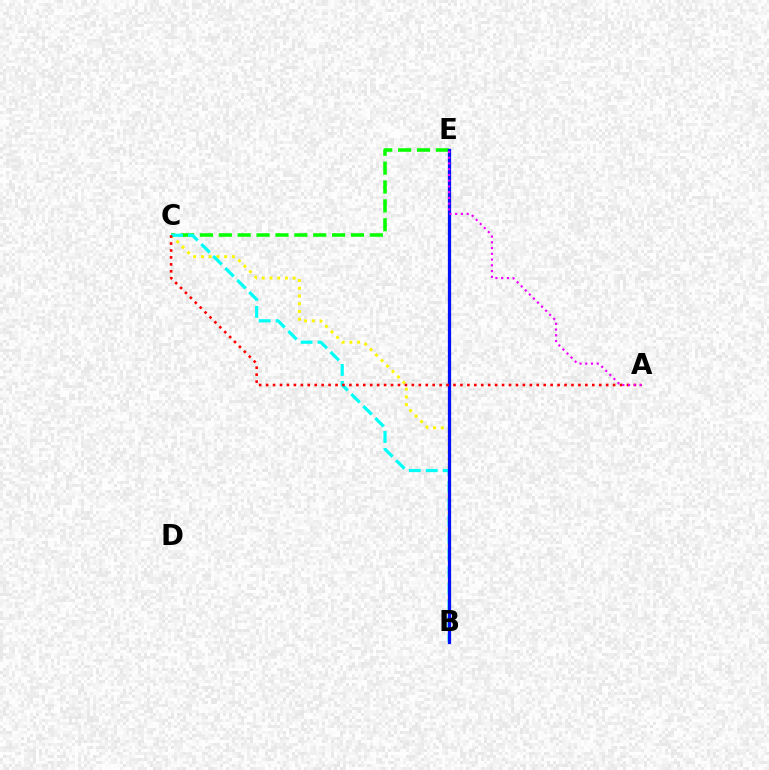{('C', 'E'): [{'color': '#08ff00', 'line_style': 'dashed', 'thickness': 2.56}], ('B', 'C'): [{'color': '#fcf500', 'line_style': 'dotted', 'thickness': 2.1}, {'color': '#00fff6', 'line_style': 'dashed', 'thickness': 2.3}], ('B', 'E'): [{'color': '#0010ff', 'line_style': 'solid', 'thickness': 2.34}], ('A', 'C'): [{'color': '#ff0000', 'line_style': 'dotted', 'thickness': 1.89}], ('A', 'E'): [{'color': '#ee00ff', 'line_style': 'dotted', 'thickness': 1.56}]}